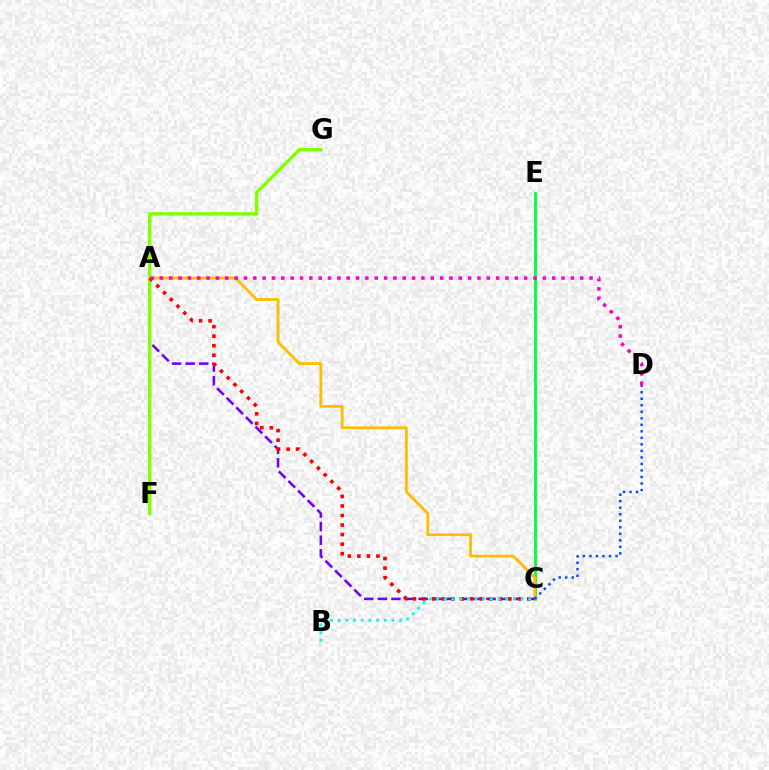{('C', 'E'): [{'color': '#00ff39', 'line_style': 'solid', 'thickness': 2.03}], ('A', 'C'): [{'color': '#ffbd00', 'line_style': 'solid', 'thickness': 2.0}, {'color': '#7200ff', 'line_style': 'dashed', 'thickness': 1.85}, {'color': '#ff0000', 'line_style': 'dotted', 'thickness': 2.59}], ('C', 'D'): [{'color': '#004bff', 'line_style': 'dotted', 'thickness': 1.77}], ('F', 'G'): [{'color': '#84ff00', 'line_style': 'solid', 'thickness': 2.47}], ('A', 'D'): [{'color': '#ff00cf', 'line_style': 'dotted', 'thickness': 2.54}], ('B', 'C'): [{'color': '#00fff6', 'line_style': 'dotted', 'thickness': 2.08}]}